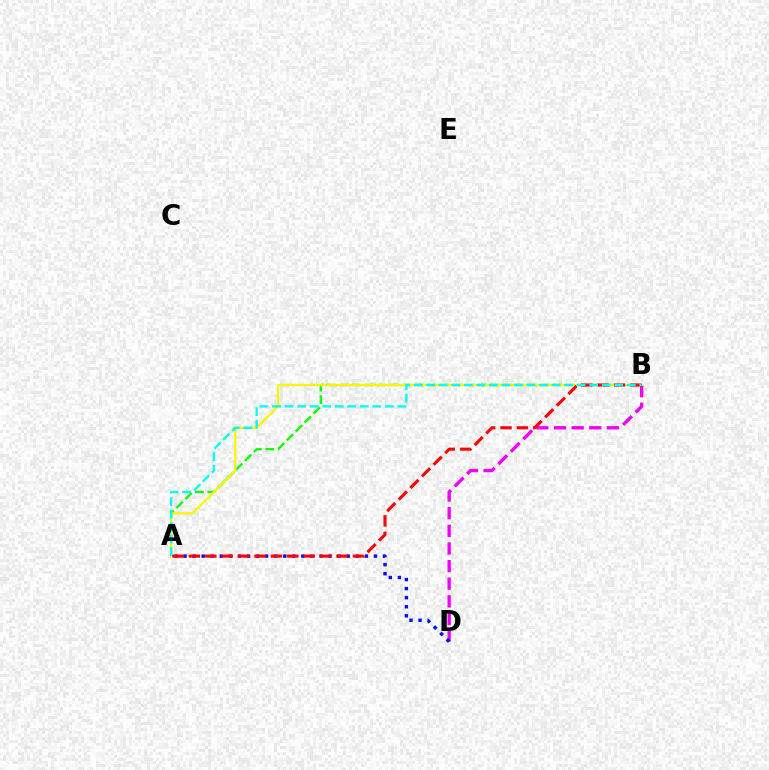{('A', 'B'): [{'color': '#08ff00', 'line_style': 'dashed', 'thickness': 1.71}, {'color': '#fcf500', 'line_style': 'solid', 'thickness': 1.62}, {'color': '#ff0000', 'line_style': 'dashed', 'thickness': 2.23}, {'color': '#00fff6', 'line_style': 'dashed', 'thickness': 1.7}], ('B', 'D'): [{'color': '#ee00ff', 'line_style': 'dashed', 'thickness': 2.39}], ('A', 'D'): [{'color': '#0010ff', 'line_style': 'dotted', 'thickness': 2.46}]}